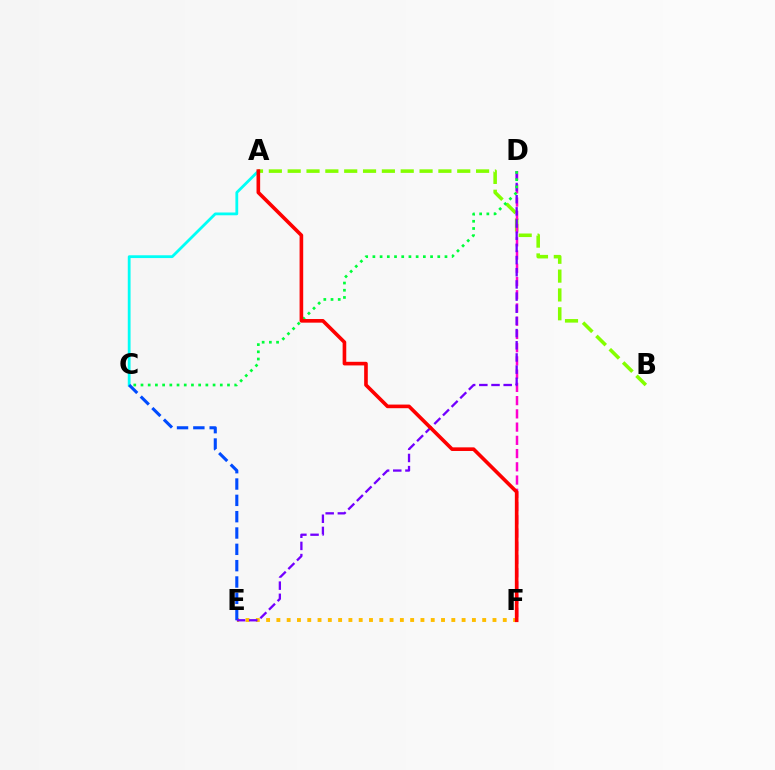{('A', 'C'): [{'color': '#00fff6', 'line_style': 'solid', 'thickness': 2.01}], ('E', 'F'): [{'color': '#ffbd00', 'line_style': 'dotted', 'thickness': 2.8}], ('A', 'B'): [{'color': '#84ff00', 'line_style': 'dashed', 'thickness': 2.56}], ('D', 'F'): [{'color': '#ff00cf', 'line_style': 'dashed', 'thickness': 1.8}], ('C', 'E'): [{'color': '#004bff', 'line_style': 'dashed', 'thickness': 2.22}], ('D', 'E'): [{'color': '#7200ff', 'line_style': 'dashed', 'thickness': 1.65}], ('C', 'D'): [{'color': '#00ff39', 'line_style': 'dotted', 'thickness': 1.96}], ('A', 'F'): [{'color': '#ff0000', 'line_style': 'solid', 'thickness': 2.61}]}